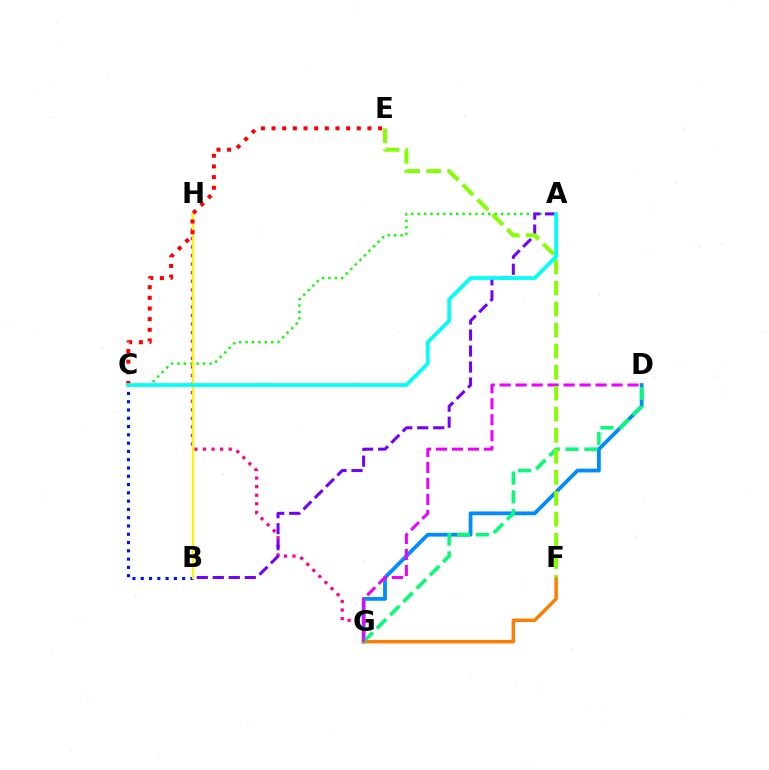{('B', 'C'): [{'color': '#0010ff', 'line_style': 'dotted', 'thickness': 2.25}], ('D', 'G'): [{'color': '#008cff', 'line_style': 'solid', 'thickness': 2.72}, {'color': '#00ff74', 'line_style': 'dashed', 'thickness': 2.55}, {'color': '#ee00ff', 'line_style': 'dashed', 'thickness': 2.17}], ('G', 'H'): [{'color': '#ff0094', 'line_style': 'dotted', 'thickness': 2.33}], ('A', 'C'): [{'color': '#08ff00', 'line_style': 'dotted', 'thickness': 1.74}, {'color': '#00fff6', 'line_style': 'solid', 'thickness': 2.68}], ('A', 'B'): [{'color': '#7200ff', 'line_style': 'dashed', 'thickness': 2.17}], ('F', 'G'): [{'color': '#ff7c00', 'line_style': 'solid', 'thickness': 2.48}], ('B', 'H'): [{'color': '#fcf500', 'line_style': 'solid', 'thickness': 1.62}], ('C', 'E'): [{'color': '#ff0000', 'line_style': 'dotted', 'thickness': 2.9}], ('E', 'F'): [{'color': '#84ff00', 'line_style': 'dashed', 'thickness': 2.86}]}